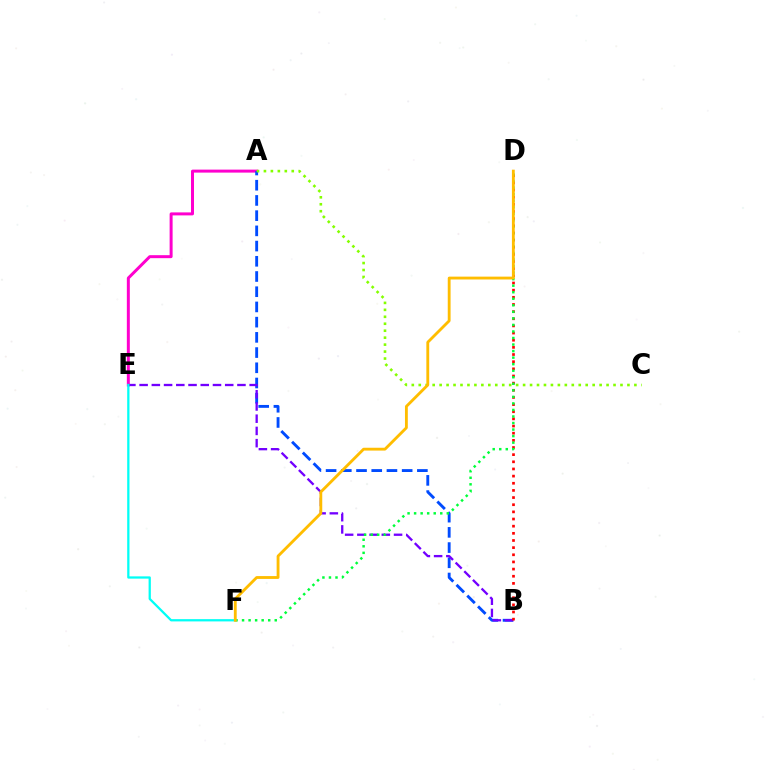{('A', 'E'): [{'color': '#ff00cf', 'line_style': 'solid', 'thickness': 2.15}], ('A', 'B'): [{'color': '#004bff', 'line_style': 'dashed', 'thickness': 2.07}], ('B', 'E'): [{'color': '#7200ff', 'line_style': 'dashed', 'thickness': 1.66}], ('B', 'D'): [{'color': '#ff0000', 'line_style': 'dotted', 'thickness': 1.94}], ('D', 'F'): [{'color': '#00ff39', 'line_style': 'dotted', 'thickness': 1.78}, {'color': '#ffbd00', 'line_style': 'solid', 'thickness': 2.05}], ('A', 'C'): [{'color': '#84ff00', 'line_style': 'dotted', 'thickness': 1.89}], ('E', 'F'): [{'color': '#00fff6', 'line_style': 'solid', 'thickness': 1.63}]}